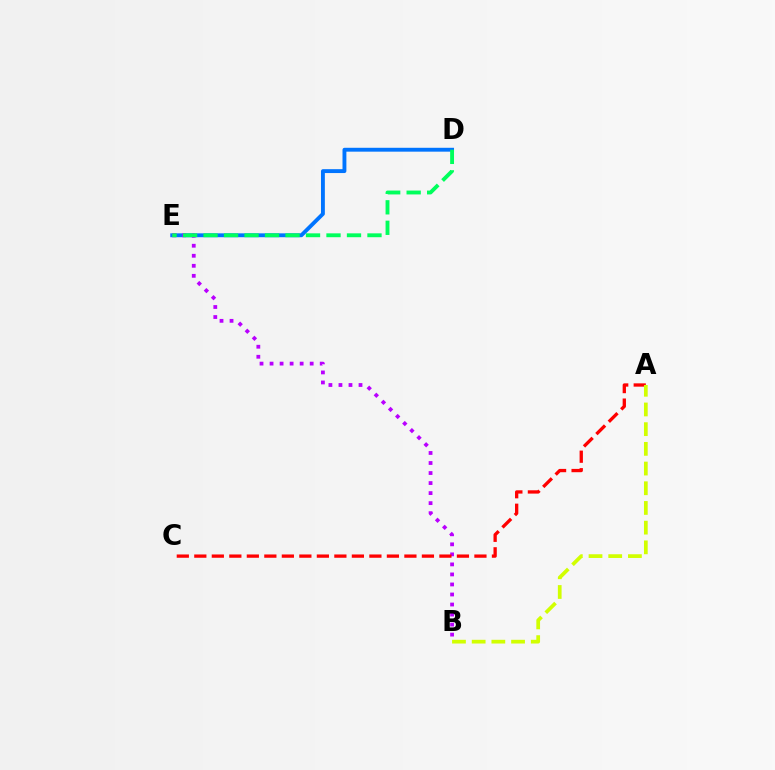{('D', 'E'): [{'color': '#0074ff', 'line_style': 'solid', 'thickness': 2.79}, {'color': '#00ff5c', 'line_style': 'dashed', 'thickness': 2.78}], ('B', 'E'): [{'color': '#b900ff', 'line_style': 'dotted', 'thickness': 2.73}], ('A', 'C'): [{'color': '#ff0000', 'line_style': 'dashed', 'thickness': 2.38}], ('A', 'B'): [{'color': '#d1ff00', 'line_style': 'dashed', 'thickness': 2.68}]}